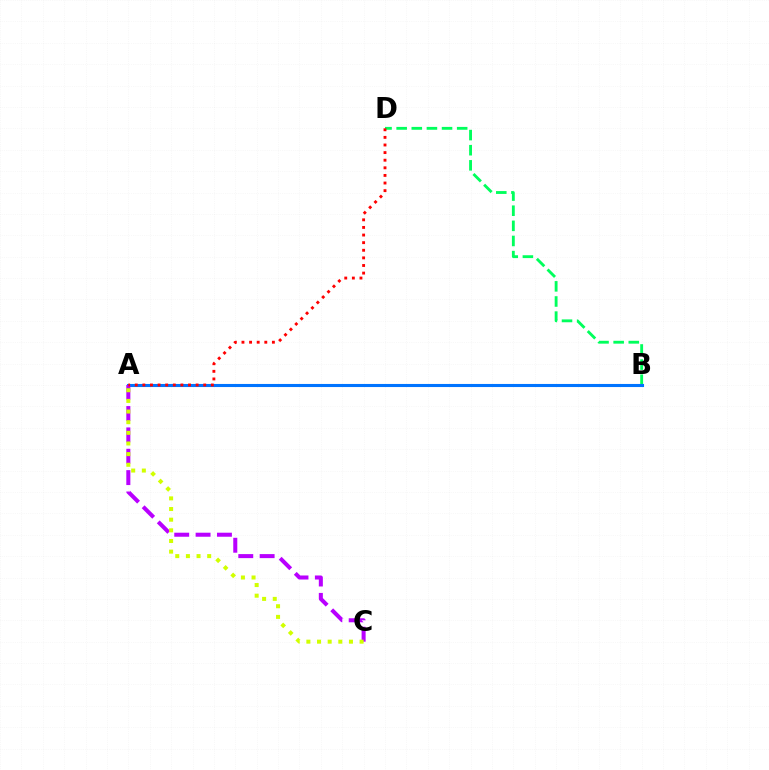{('B', 'D'): [{'color': '#00ff5c', 'line_style': 'dashed', 'thickness': 2.05}], ('A', 'B'): [{'color': '#0074ff', 'line_style': 'solid', 'thickness': 2.22}], ('A', 'C'): [{'color': '#b900ff', 'line_style': 'dashed', 'thickness': 2.9}, {'color': '#d1ff00', 'line_style': 'dotted', 'thickness': 2.89}], ('A', 'D'): [{'color': '#ff0000', 'line_style': 'dotted', 'thickness': 2.07}]}